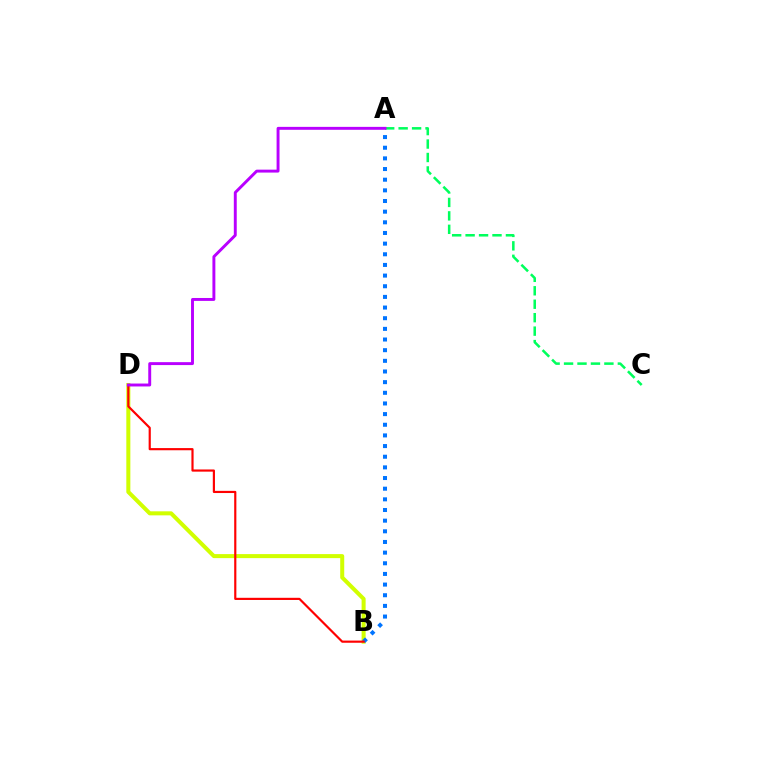{('B', 'D'): [{'color': '#d1ff00', 'line_style': 'solid', 'thickness': 2.9}, {'color': '#ff0000', 'line_style': 'solid', 'thickness': 1.56}], ('A', 'B'): [{'color': '#0074ff', 'line_style': 'dotted', 'thickness': 2.89}], ('A', 'C'): [{'color': '#00ff5c', 'line_style': 'dashed', 'thickness': 1.83}], ('A', 'D'): [{'color': '#b900ff', 'line_style': 'solid', 'thickness': 2.1}]}